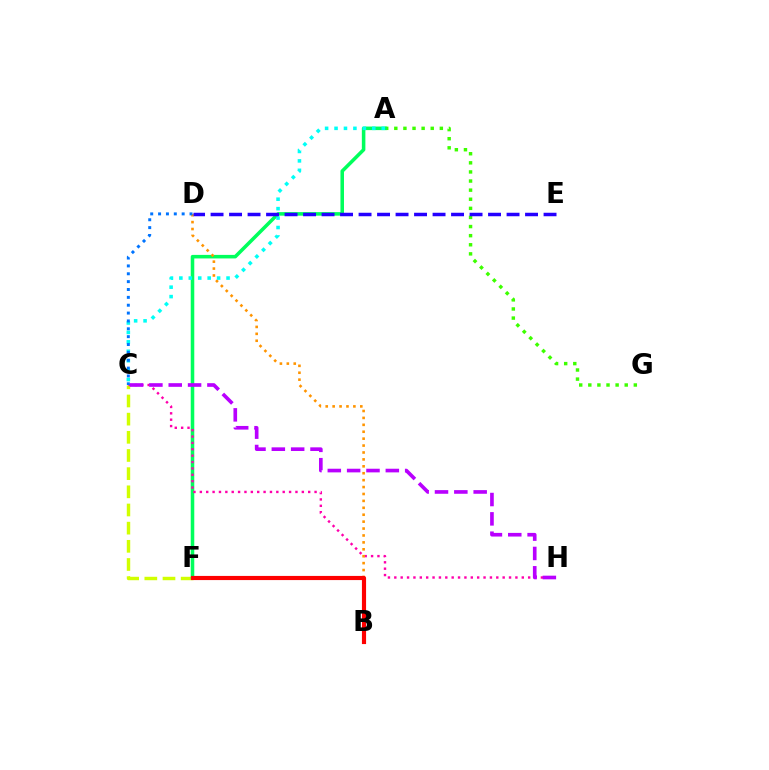{('A', 'G'): [{'color': '#3dff00', 'line_style': 'dotted', 'thickness': 2.47}], ('C', 'F'): [{'color': '#d1ff00', 'line_style': 'dashed', 'thickness': 2.47}], ('A', 'F'): [{'color': '#00ff5c', 'line_style': 'solid', 'thickness': 2.55}], ('C', 'H'): [{'color': '#ff00ac', 'line_style': 'dotted', 'thickness': 1.73}, {'color': '#b900ff', 'line_style': 'dashed', 'thickness': 2.63}], ('B', 'D'): [{'color': '#ff9400', 'line_style': 'dotted', 'thickness': 1.88}], ('A', 'C'): [{'color': '#00fff6', 'line_style': 'dotted', 'thickness': 2.56}], ('D', 'E'): [{'color': '#2500ff', 'line_style': 'dashed', 'thickness': 2.51}], ('C', 'D'): [{'color': '#0074ff', 'line_style': 'dotted', 'thickness': 2.14}], ('B', 'F'): [{'color': '#ff0000', 'line_style': 'solid', 'thickness': 2.99}]}